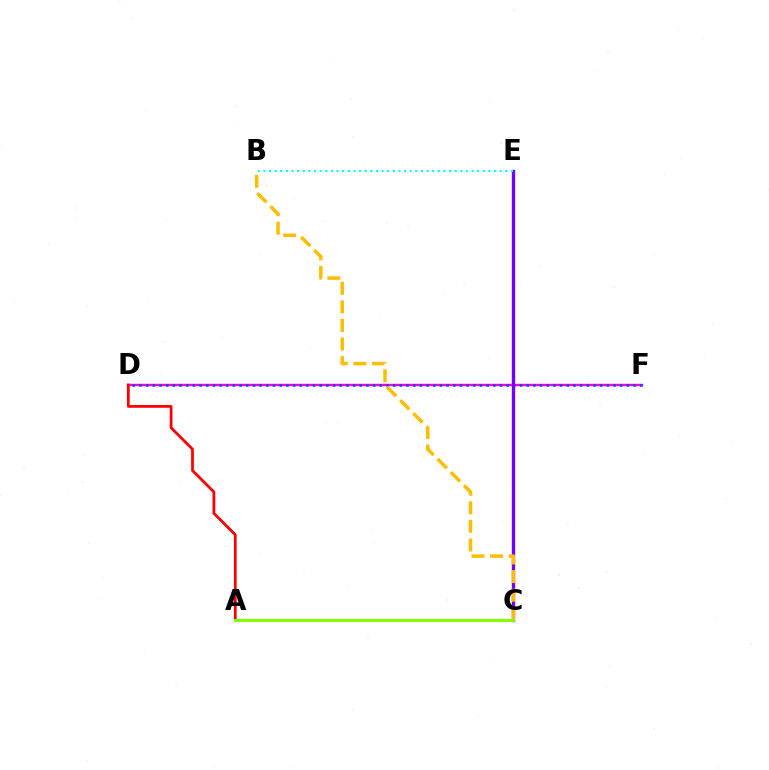{('D', 'F'): [{'color': '#ff00cf', 'line_style': 'solid', 'thickness': 1.73}, {'color': '#004bff', 'line_style': 'dotted', 'thickness': 1.81}], ('A', 'C'): [{'color': '#00ff39', 'line_style': 'solid', 'thickness': 1.82}, {'color': '#84ff00', 'line_style': 'solid', 'thickness': 2.16}], ('C', 'E'): [{'color': '#7200ff', 'line_style': 'solid', 'thickness': 2.41}], ('B', 'C'): [{'color': '#ffbd00', 'line_style': 'dashed', 'thickness': 2.53}], ('B', 'E'): [{'color': '#00fff6', 'line_style': 'dotted', 'thickness': 1.53}], ('A', 'D'): [{'color': '#ff0000', 'line_style': 'solid', 'thickness': 1.98}]}